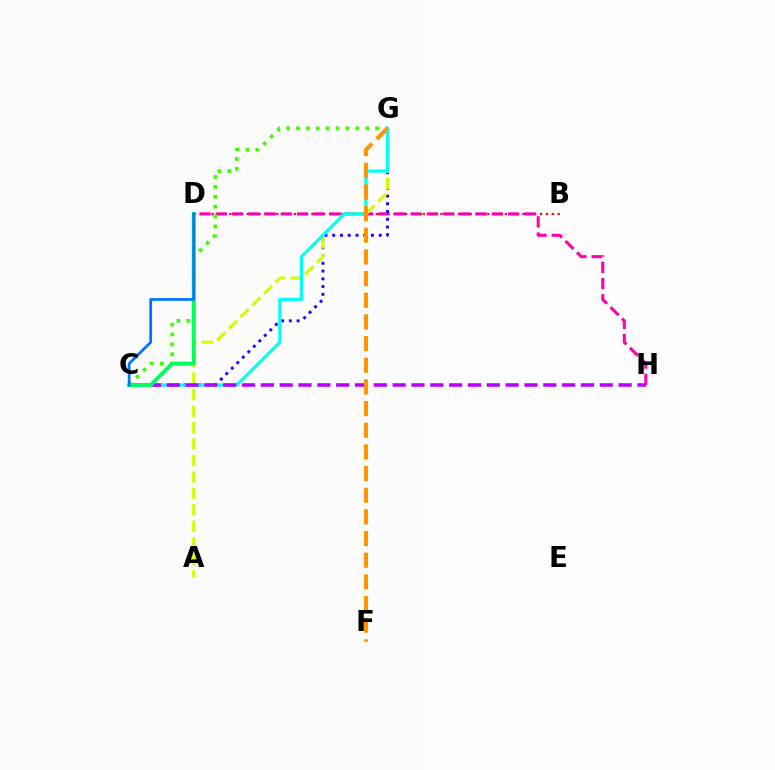{('B', 'D'): [{'color': '#ff0000', 'line_style': 'dotted', 'thickness': 1.59}], ('D', 'H'): [{'color': '#ff00ac', 'line_style': 'dashed', 'thickness': 2.21}], ('C', 'G'): [{'color': '#3dff00', 'line_style': 'dotted', 'thickness': 2.69}, {'color': '#2500ff', 'line_style': 'dotted', 'thickness': 2.11}, {'color': '#00fff6', 'line_style': 'solid', 'thickness': 2.28}], ('A', 'G'): [{'color': '#d1ff00', 'line_style': 'dashed', 'thickness': 2.24}], ('C', 'H'): [{'color': '#b900ff', 'line_style': 'dashed', 'thickness': 2.56}], ('C', 'D'): [{'color': '#00ff5c', 'line_style': 'solid', 'thickness': 2.81}, {'color': '#0074ff', 'line_style': 'solid', 'thickness': 1.98}], ('F', 'G'): [{'color': '#ff9400', 'line_style': 'dashed', 'thickness': 2.94}]}